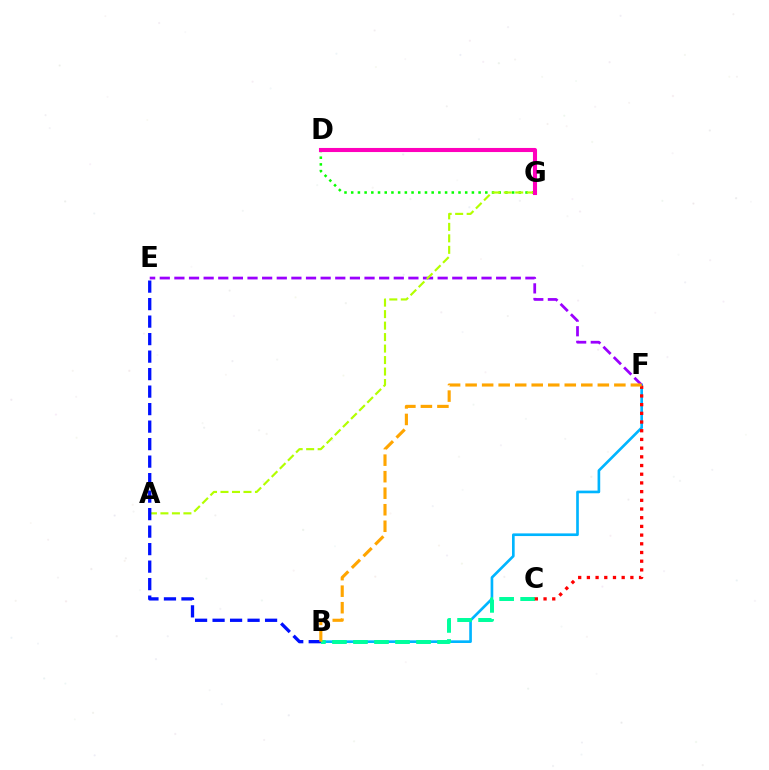{('B', 'F'): [{'color': '#00b5ff', 'line_style': 'solid', 'thickness': 1.92}, {'color': '#ffa500', 'line_style': 'dashed', 'thickness': 2.25}], ('D', 'G'): [{'color': '#08ff00', 'line_style': 'dotted', 'thickness': 1.82}, {'color': '#ff00bd', 'line_style': 'solid', 'thickness': 2.94}], ('E', 'F'): [{'color': '#9b00ff', 'line_style': 'dashed', 'thickness': 1.99}], ('B', 'C'): [{'color': '#00ff9d', 'line_style': 'dashed', 'thickness': 2.86}], ('A', 'G'): [{'color': '#b3ff00', 'line_style': 'dashed', 'thickness': 1.56}], ('C', 'F'): [{'color': '#ff0000', 'line_style': 'dotted', 'thickness': 2.36}], ('B', 'E'): [{'color': '#0010ff', 'line_style': 'dashed', 'thickness': 2.38}]}